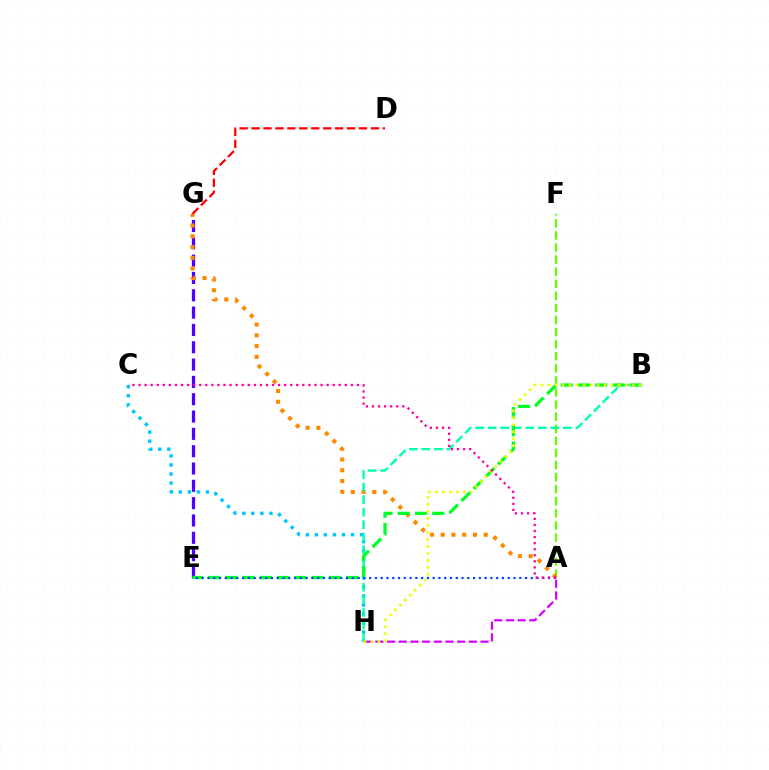{('A', 'H'): [{'color': '#d600ff', 'line_style': 'dashed', 'thickness': 1.59}], ('A', 'F'): [{'color': '#66ff00', 'line_style': 'dashed', 'thickness': 1.64}], ('E', 'G'): [{'color': '#4f00ff', 'line_style': 'dashed', 'thickness': 2.35}], ('C', 'H'): [{'color': '#00c7ff', 'line_style': 'dotted', 'thickness': 2.46}], ('A', 'G'): [{'color': '#ff8800', 'line_style': 'dotted', 'thickness': 2.92}], ('B', 'H'): [{'color': '#00ffaf', 'line_style': 'dashed', 'thickness': 1.7}, {'color': '#eeff00', 'line_style': 'dotted', 'thickness': 1.9}], ('B', 'E'): [{'color': '#00ff27', 'line_style': 'dashed', 'thickness': 2.34}], ('A', 'E'): [{'color': '#003fff', 'line_style': 'dotted', 'thickness': 1.57}], ('D', 'G'): [{'color': '#ff0000', 'line_style': 'dashed', 'thickness': 1.62}], ('A', 'C'): [{'color': '#ff00a0', 'line_style': 'dotted', 'thickness': 1.65}]}